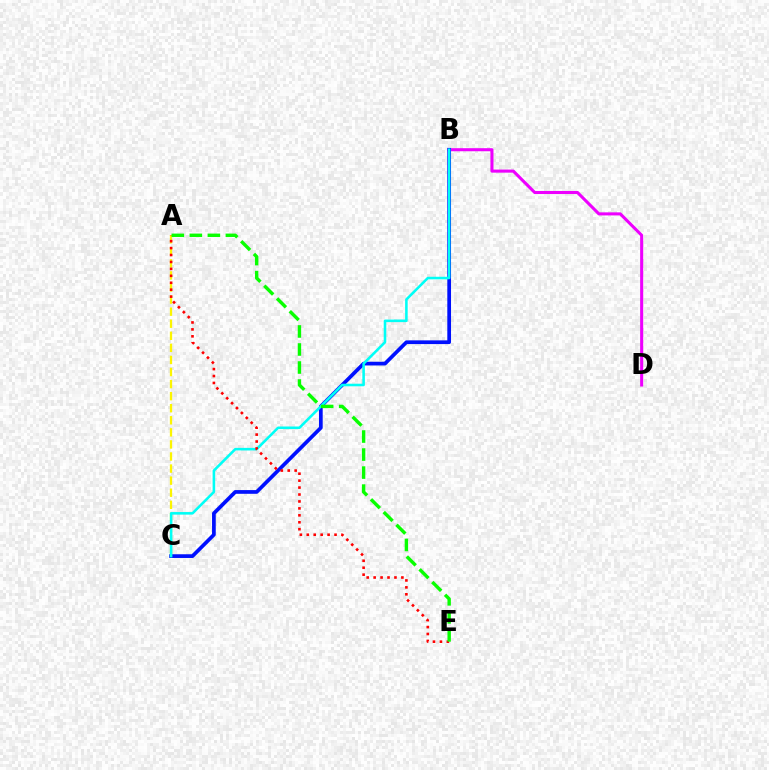{('A', 'C'): [{'color': '#fcf500', 'line_style': 'dashed', 'thickness': 1.64}], ('B', 'D'): [{'color': '#ee00ff', 'line_style': 'solid', 'thickness': 2.21}], ('B', 'C'): [{'color': '#0010ff', 'line_style': 'solid', 'thickness': 2.67}, {'color': '#00fff6', 'line_style': 'solid', 'thickness': 1.85}], ('A', 'E'): [{'color': '#ff0000', 'line_style': 'dotted', 'thickness': 1.88}, {'color': '#08ff00', 'line_style': 'dashed', 'thickness': 2.45}]}